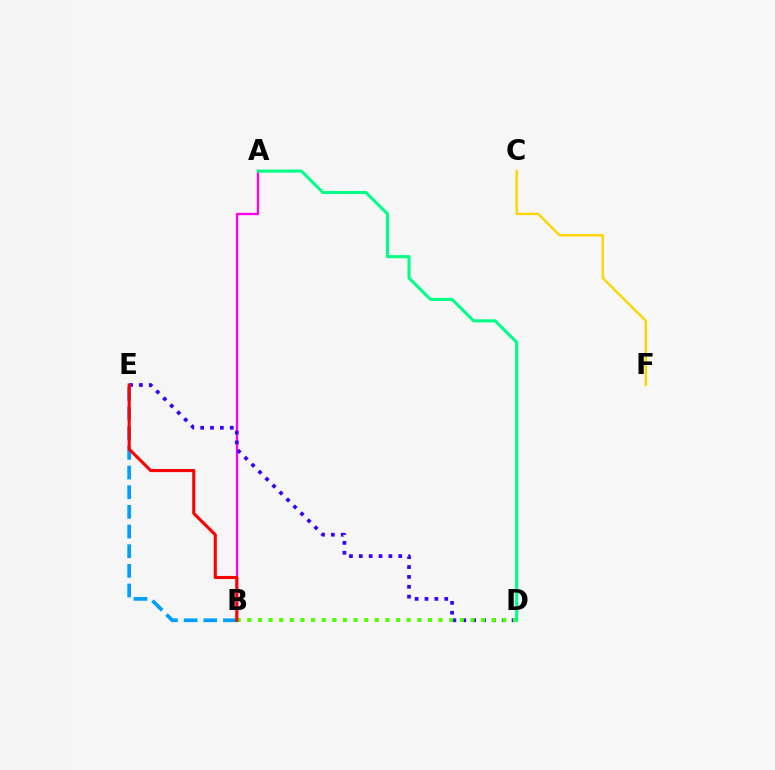{('A', 'B'): [{'color': '#ff00ed', 'line_style': 'solid', 'thickness': 1.65}], ('D', 'E'): [{'color': '#3700ff', 'line_style': 'dotted', 'thickness': 2.68}], ('B', 'E'): [{'color': '#009eff', 'line_style': 'dashed', 'thickness': 2.67}, {'color': '#ff0000', 'line_style': 'solid', 'thickness': 2.23}], ('C', 'F'): [{'color': '#ffd500', 'line_style': 'solid', 'thickness': 1.73}], ('B', 'D'): [{'color': '#4fff00', 'line_style': 'dotted', 'thickness': 2.89}], ('A', 'D'): [{'color': '#00ff86', 'line_style': 'solid', 'thickness': 2.21}]}